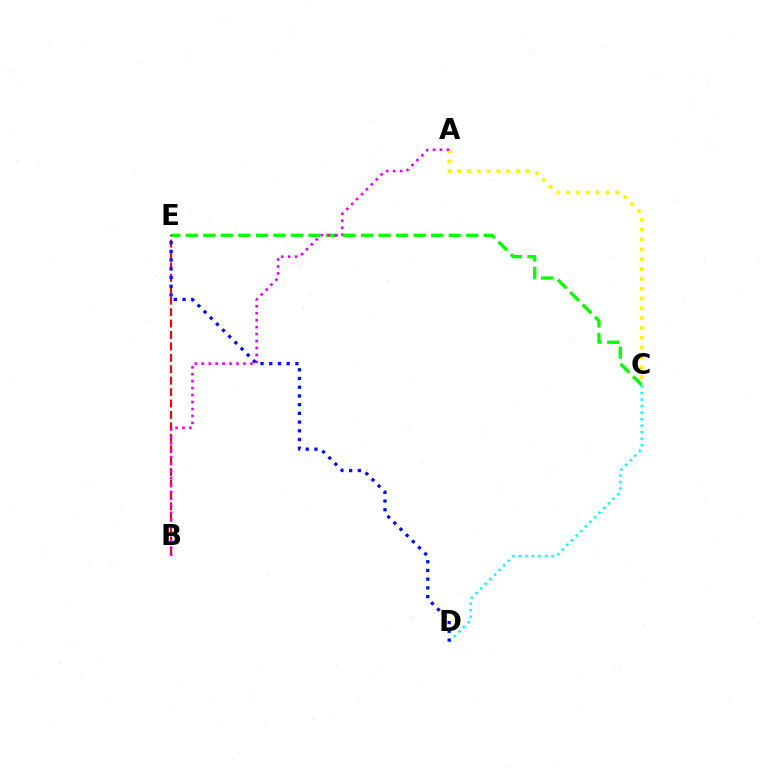{('C', 'E'): [{'color': '#08ff00', 'line_style': 'dashed', 'thickness': 2.38}], ('C', 'D'): [{'color': '#00fff6', 'line_style': 'dotted', 'thickness': 1.77}], ('A', 'C'): [{'color': '#fcf500', 'line_style': 'dotted', 'thickness': 2.67}], ('B', 'E'): [{'color': '#ff0000', 'line_style': 'dashed', 'thickness': 1.55}], ('A', 'B'): [{'color': '#ee00ff', 'line_style': 'dotted', 'thickness': 1.89}], ('D', 'E'): [{'color': '#0010ff', 'line_style': 'dotted', 'thickness': 2.37}]}